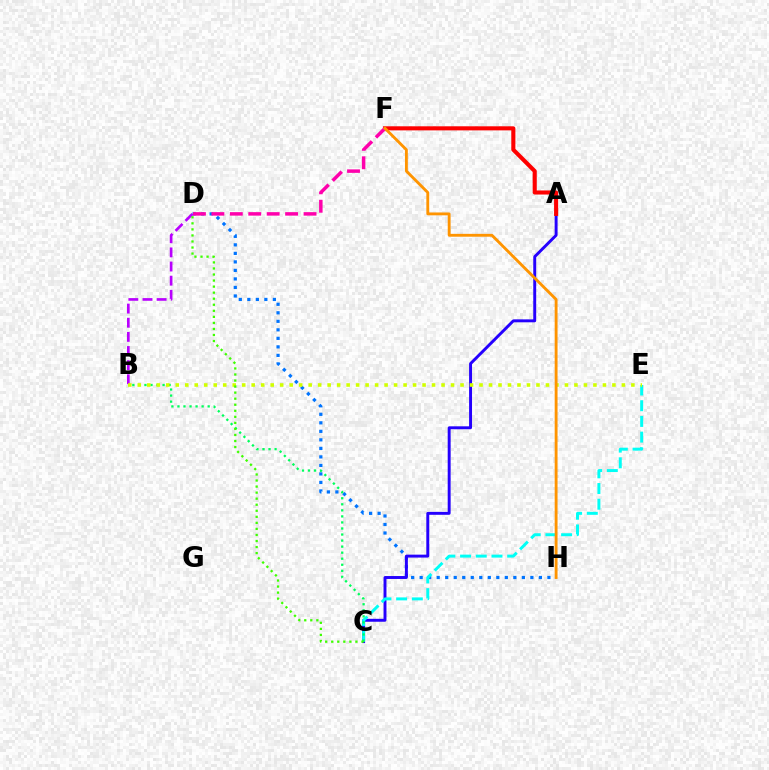{('D', 'H'): [{'color': '#0074ff', 'line_style': 'dotted', 'thickness': 2.31}], ('A', 'C'): [{'color': '#2500ff', 'line_style': 'solid', 'thickness': 2.11}], ('B', 'D'): [{'color': '#b900ff', 'line_style': 'dashed', 'thickness': 1.92}], ('A', 'F'): [{'color': '#ff0000', 'line_style': 'solid', 'thickness': 2.94}], ('C', 'E'): [{'color': '#00fff6', 'line_style': 'dashed', 'thickness': 2.13}], ('B', 'C'): [{'color': '#00ff5c', 'line_style': 'dotted', 'thickness': 1.64}], ('B', 'E'): [{'color': '#d1ff00', 'line_style': 'dotted', 'thickness': 2.58}], ('D', 'F'): [{'color': '#ff00ac', 'line_style': 'dashed', 'thickness': 2.5}], ('C', 'D'): [{'color': '#3dff00', 'line_style': 'dotted', 'thickness': 1.64}], ('F', 'H'): [{'color': '#ff9400', 'line_style': 'solid', 'thickness': 2.06}]}